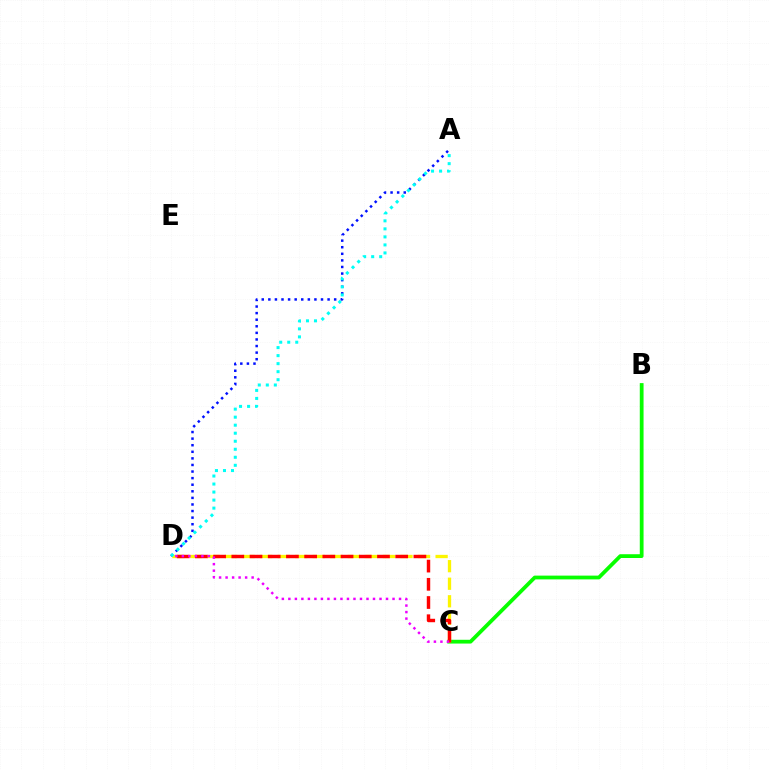{('A', 'D'): [{'color': '#0010ff', 'line_style': 'dotted', 'thickness': 1.79}, {'color': '#00fff6', 'line_style': 'dotted', 'thickness': 2.18}], ('B', 'C'): [{'color': '#08ff00', 'line_style': 'solid', 'thickness': 2.72}], ('C', 'D'): [{'color': '#fcf500', 'line_style': 'dashed', 'thickness': 2.38}, {'color': '#ff0000', 'line_style': 'dashed', 'thickness': 2.47}, {'color': '#ee00ff', 'line_style': 'dotted', 'thickness': 1.77}]}